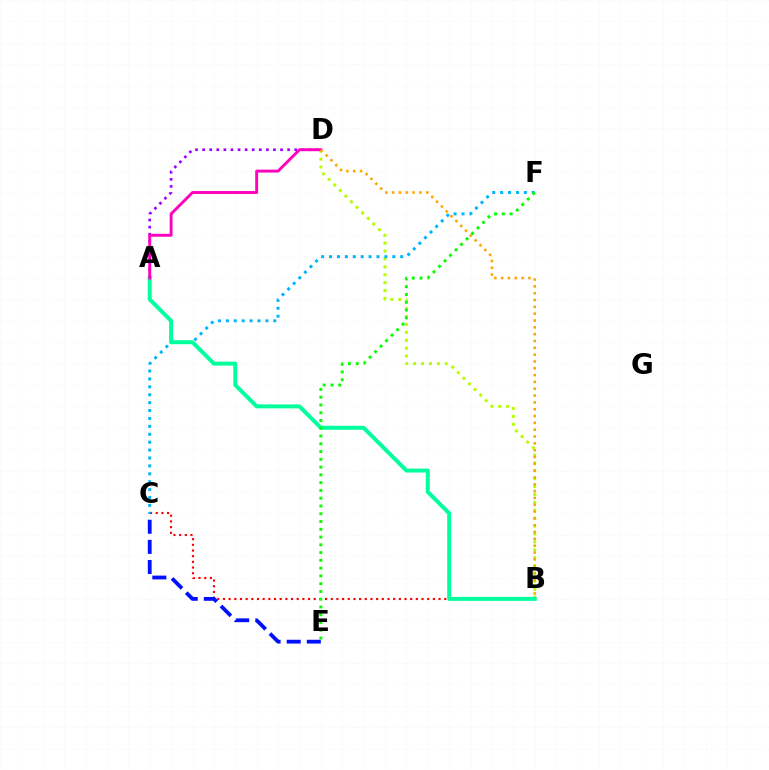{('B', 'C'): [{'color': '#ff0000', 'line_style': 'dotted', 'thickness': 1.54}], ('B', 'D'): [{'color': '#b3ff00', 'line_style': 'dotted', 'thickness': 2.15}, {'color': '#ffa500', 'line_style': 'dotted', 'thickness': 1.85}], ('C', 'F'): [{'color': '#00b5ff', 'line_style': 'dotted', 'thickness': 2.15}], ('A', 'D'): [{'color': '#9b00ff', 'line_style': 'dotted', 'thickness': 1.92}, {'color': '#ff00bd', 'line_style': 'solid', 'thickness': 2.09}], ('C', 'E'): [{'color': '#0010ff', 'line_style': 'dashed', 'thickness': 2.73}], ('A', 'B'): [{'color': '#00ff9d', 'line_style': 'solid', 'thickness': 2.86}], ('E', 'F'): [{'color': '#08ff00', 'line_style': 'dotted', 'thickness': 2.11}]}